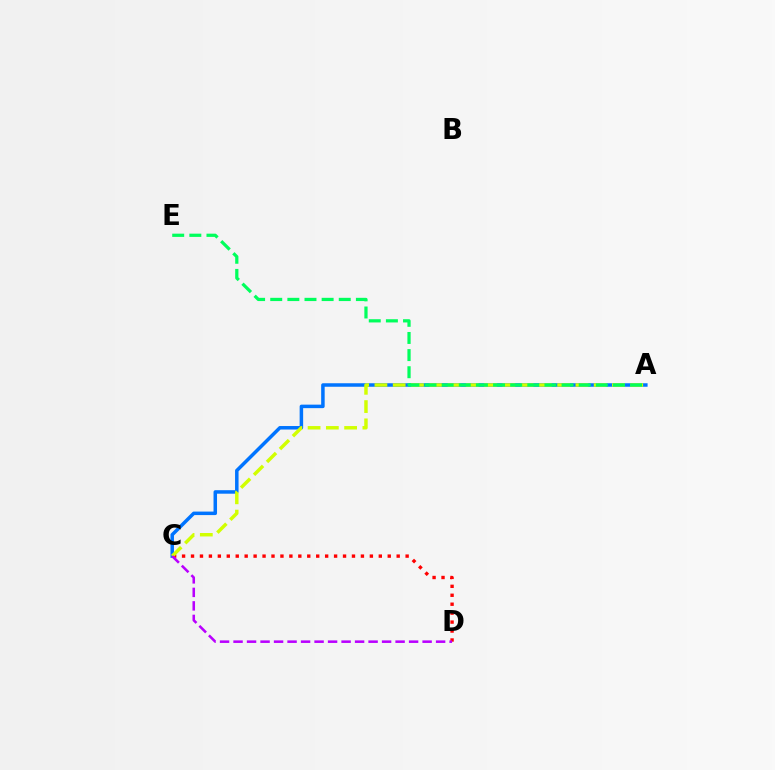{('A', 'C'): [{'color': '#0074ff', 'line_style': 'solid', 'thickness': 2.52}, {'color': '#d1ff00', 'line_style': 'dashed', 'thickness': 2.48}], ('C', 'D'): [{'color': '#ff0000', 'line_style': 'dotted', 'thickness': 2.43}, {'color': '#b900ff', 'line_style': 'dashed', 'thickness': 1.83}], ('A', 'E'): [{'color': '#00ff5c', 'line_style': 'dashed', 'thickness': 2.33}]}